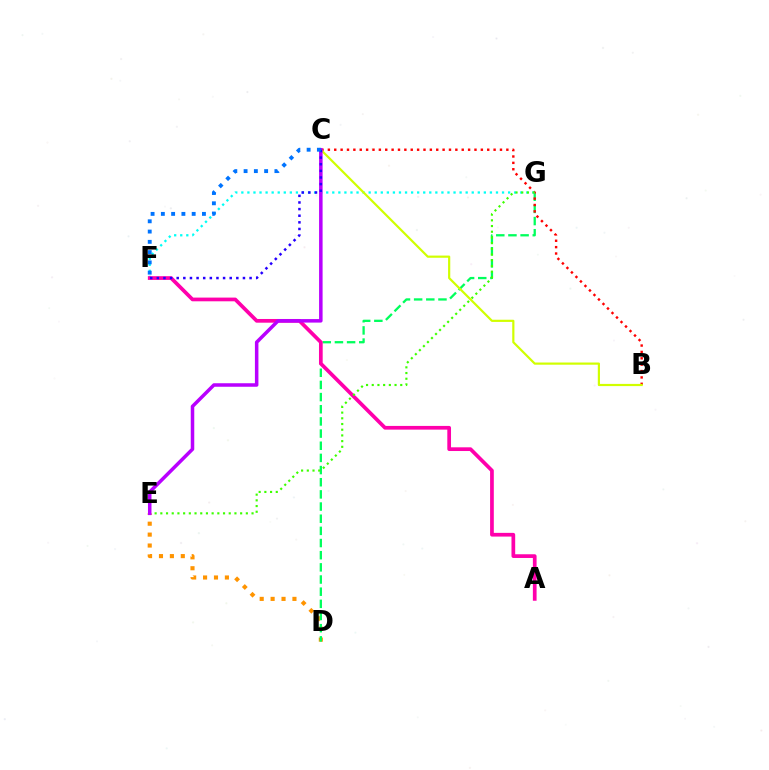{('D', 'E'): [{'color': '#ff9400', 'line_style': 'dotted', 'thickness': 2.97}], ('D', 'G'): [{'color': '#00ff5c', 'line_style': 'dashed', 'thickness': 1.65}], ('B', 'C'): [{'color': '#ff0000', 'line_style': 'dotted', 'thickness': 1.73}, {'color': '#d1ff00', 'line_style': 'solid', 'thickness': 1.58}], ('F', 'G'): [{'color': '#00fff6', 'line_style': 'dotted', 'thickness': 1.65}], ('A', 'F'): [{'color': '#ff00ac', 'line_style': 'solid', 'thickness': 2.67}], ('E', 'G'): [{'color': '#3dff00', 'line_style': 'dotted', 'thickness': 1.55}], ('C', 'E'): [{'color': '#b900ff', 'line_style': 'solid', 'thickness': 2.53}], ('C', 'F'): [{'color': '#2500ff', 'line_style': 'dotted', 'thickness': 1.8}, {'color': '#0074ff', 'line_style': 'dotted', 'thickness': 2.79}]}